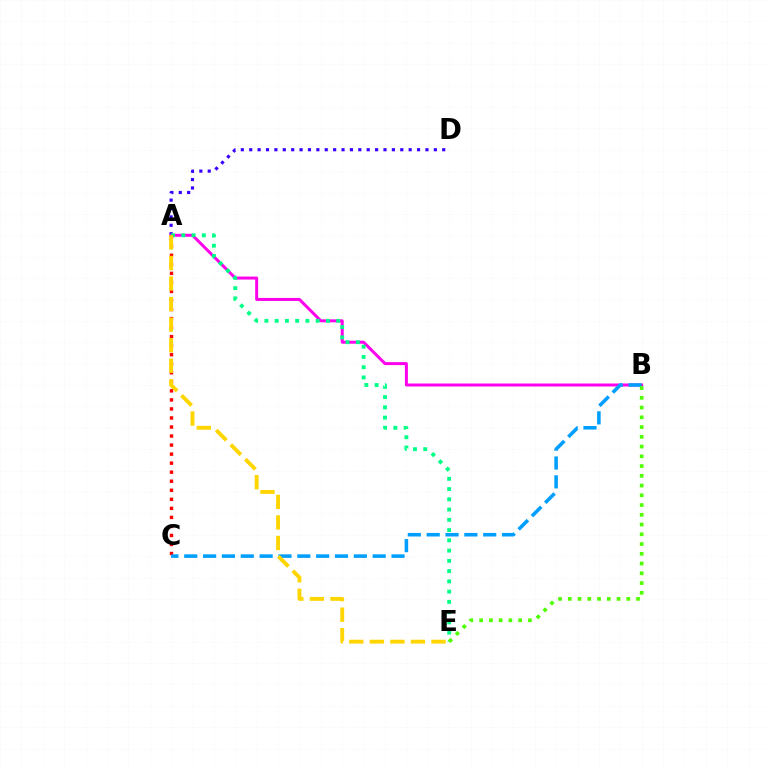{('A', 'D'): [{'color': '#3700ff', 'line_style': 'dotted', 'thickness': 2.28}], ('A', 'B'): [{'color': '#ff00ed', 'line_style': 'solid', 'thickness': 2.15}], ('A', 'E'): [{'color': '#00ff86', 'line_style': 'dotted', 'thickness': 2.79}, {'color': '#ffd500', 'line_style': 'dashed', 'thickness': 2.79}], ('A', 'C'): [{'color': '#ff0000', 'line_style': 'dotted', 'thickness': 2.46}], ('B', 'C'): [{'color': '#009eff', 'line_style': 'dashed', 'thickness': 2.56}], ('B', 'E'): [{'color': '#4fff00', 'line_style': 'dotted', 'thickness': 2.65}]}